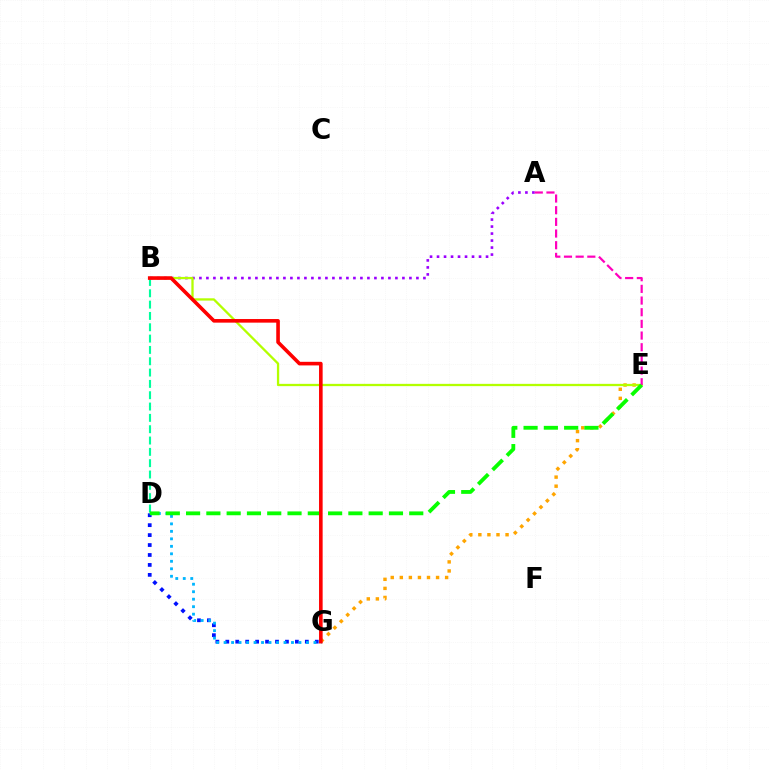{('A', 'B'): [{'color': '#9b00ff', 'line_style': 'dotted', 'thickness': 1.9}], ('E', 'G'): [{'color': '#ffa500', 'line_style': 'dotted', 'thickness': 2.46}], ('B', 'E'): [{'color': '#b3ff00', 'line_style': 'solid', 'thickness': 1.65}], ('D', 'G'): [{'color': '#0010ff', 'line_style': 'dotted', 'thickness': 2.7}, {'color': '#00b5ff', 'line_style': 'dotted', 'thickness': 2.03}], ('B', 'D'): [{'color': '#00ff9d', 'line_style': 'dashed', 'thickness': 1.54}], ('A', 'E'): [{'color': '#ff00bd', 'line_style': 'dashed', 'thickness': 1.59}], ('D', 'E'): [{'color': '#08ff00', 'line_style': 'dashed', 'thickness': 2.76}], ('B', 'G'): [{'color': '#ff0000', 'line_style': 'solid', 'thickness': 2.6}]}